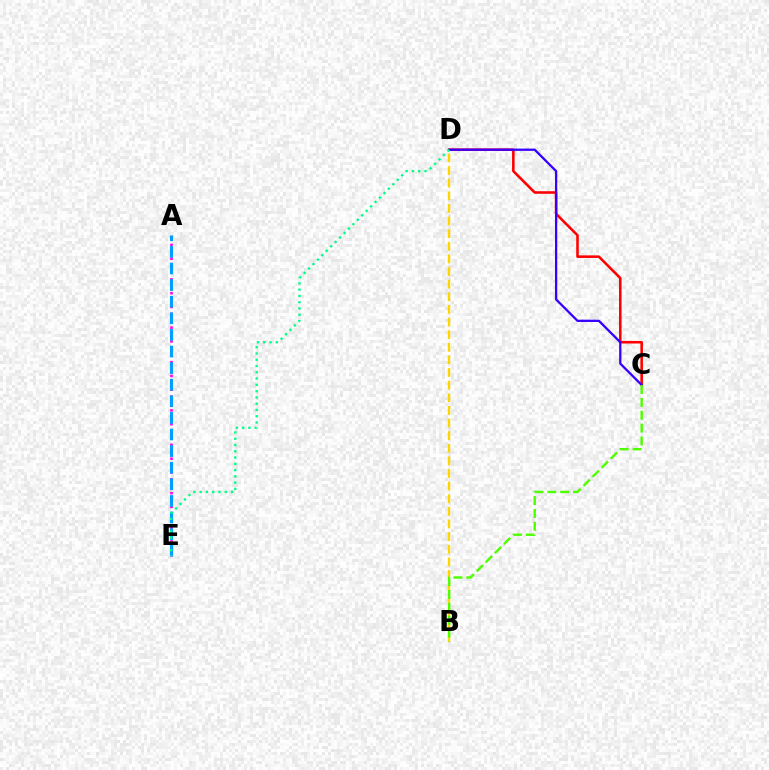{('A', 'E'): [{'color': '#ff00ed', 'line_style': 'dotted', 'thickness': 1.87}, {'color': '#009eff', 'line_style': 'dashed', 'thickness': 2.26}], ('C', 'D'): [{'color': '#ff0000', 'line_style': 'solid', 'thickness': 1.85}, {'color': '#3700ff', 'line_style': 'solid', 'thickness': 1.64}], ('B', 'D'): [{'color': '#ffd500', 'line_style': 'dashed', 'thickness': 1.71}], ('B', 'C'): [{'color': '#4fff00', 'line_style': 'dashed', 'thickness': 1.75}], ('D', 'E'): [{'color': '#00ff86', 'line_style': 'dotted', 'thickness': 1.7}]}